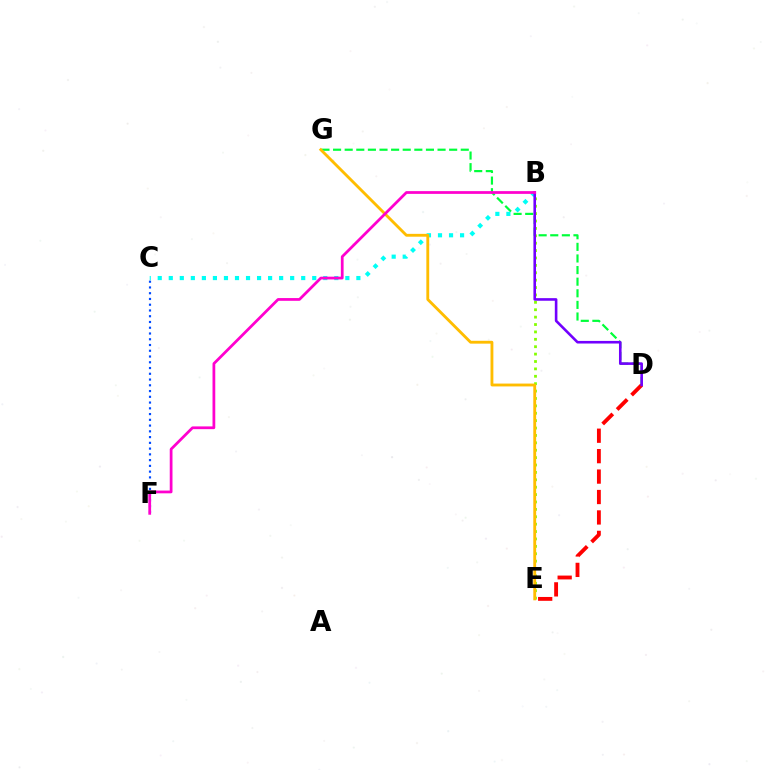{('C', 'F'): [{'color': '#004bff', 'line_style': 'dotted', 'thickness': 1.56}], ('D', 'G'): [{'color': '#00ff39', 'line_style': 'dashed', 'thickness': 1.58}], ('B', 'C'): [{'color': '#00fff6', 'line_style': 'dotted', 'thickness': 3.0}], ('D', 'E'): [{'color': '#ff0000', 'line_style': 'dashed', 'thickness': 2.78}], ('B', 'E'): [{'color': '#84ff00', 'line_style': 'dotted', 'thickness': 2.01}], ('E', 'G'): [{'color': '#ffbd00', 'line_style': 'solid', 'thickness': 2.05}], ('B', 'D'): [{'color': '#7200ff', 'line_style': 'solid', 'thickness': 1.87}], ('B', 'F'): [{'color': '#ff00cf', 'line_style': 'solid', 'thickness': 1.98}]}